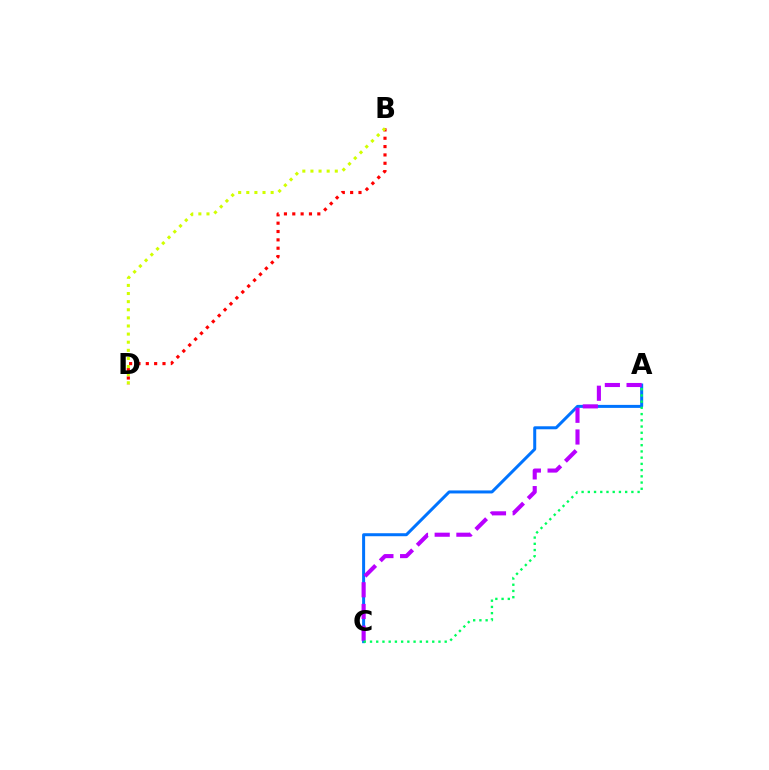{('B', 'D'): [{'color': '#ff0000', 'line_style': 'dotted', 'thickness': 2.27}, {'color': '#d1ff00', 'line_style': 'dotted', 'thickness': 2.2}], ('A', 'C'): [{'color': '#0074ff', 'line_style': 'solid', 'thickness': 2.16}, {'color': '#b900ff', 'line_style': 'dashed', 'thickness': 2.95}, {'color': '#00ff5c', 'line_style': 'dotted', 'thickness': 1.69}]}